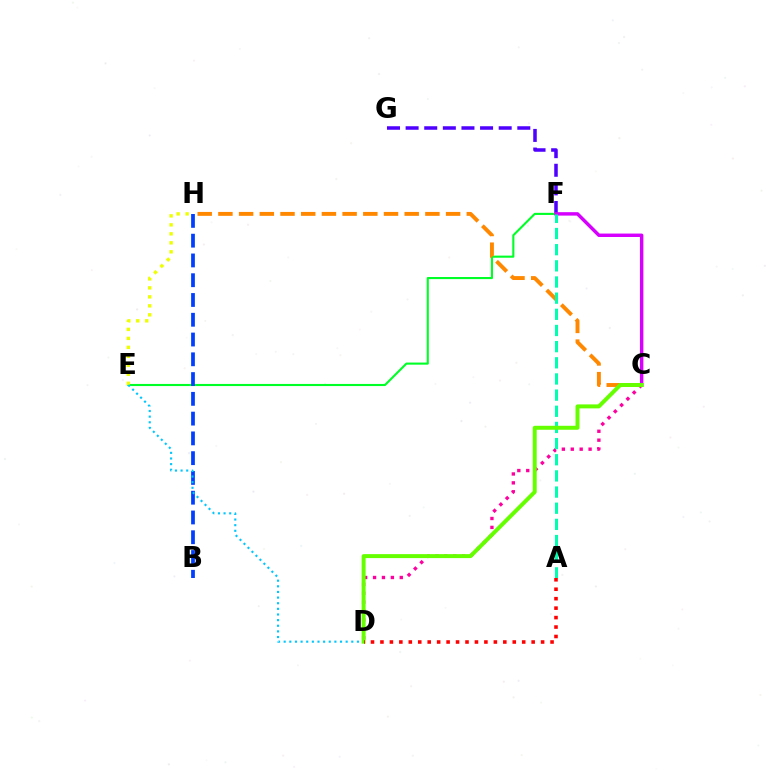{('F', 'G'): [{'color': '#4f00ff', 'line_style': 'dashed', 'thickness': 2.53}], ('E', 'F'): [{'color': '#00ff27', 'line_style': 'solid', 'thickness': 1.52}], ('C', 'D'): [{'color': '#ff00a0', 'line_style': 'dotted', 'thickness': 2.42}, {'color': '#66ff00', 'line_style': 'solid', 'thickness': 2.86}], ('C', 'H'): [{'color': '#ff8800', 'line_style': 'dashed', 'thickness': 2.81}], ('C', 'F'): [{'color': '#d600ff', 'line_style': 'solid', 'thickness': 2.48}], ('E', 'H'): [{'color': '#eeff00', 'line_style': 'dotted', 'thickness': 2.44}], ('B', 'H'): [{'color': '#003fff', 'line_style': 'dashed', 'thickness': 2.69}], ('D', 'E'): [{'color': '#00c7ff', 'line_style': 'dotted', 'thickness': 1.53}], ('A', 'F'): [{'color': '#00ffaf', 'line_style': 'dashed', 'thickness': 2.2}], ('A', 'D'): [{'color': '#ff0000', 'line_style': 'dotted', 'thickness': 2.57}]}